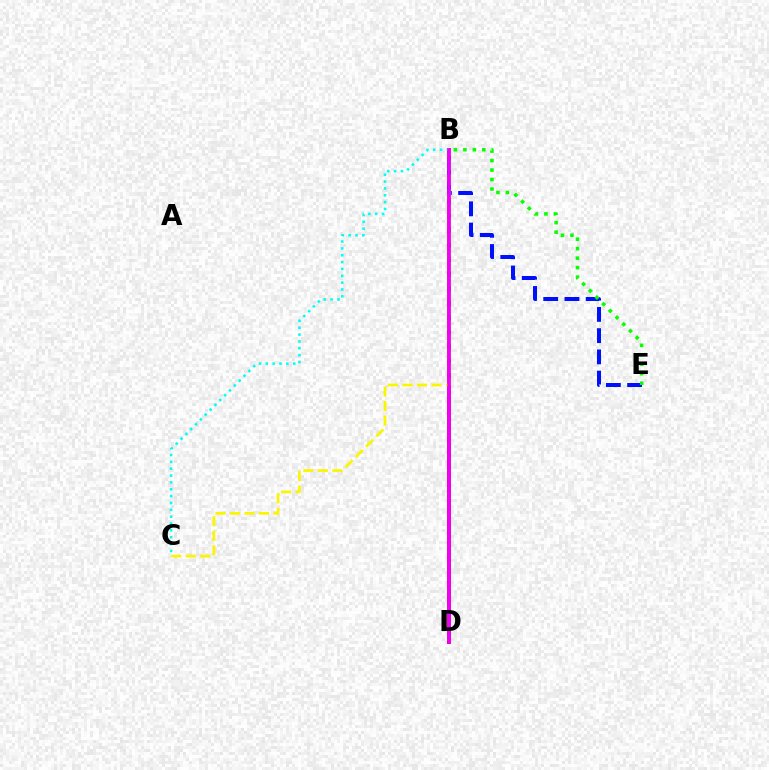{('B', 'D'): [{'color': '#ff0000', 'line_style': 'solid', 'thickness': 2.78}, {'color': '#ee00ff', 'line_style': 'solid', 'thickness': 2.54}], ('B', 'E'): [{'color': '#0010ff', 'line_style': 'dashed', 'thickness': 2.88}, {'color': '#08ff00', 'line_style': 'dotted', 'thickness': 2.58}], ('B', 'C'): [{'color': '#fcf500', 'line_style': 'dashed', 'thickness': 1.97}, {'color': '#00fff6', 'line_style': 'dotted', 'thickness': 1.86}]}